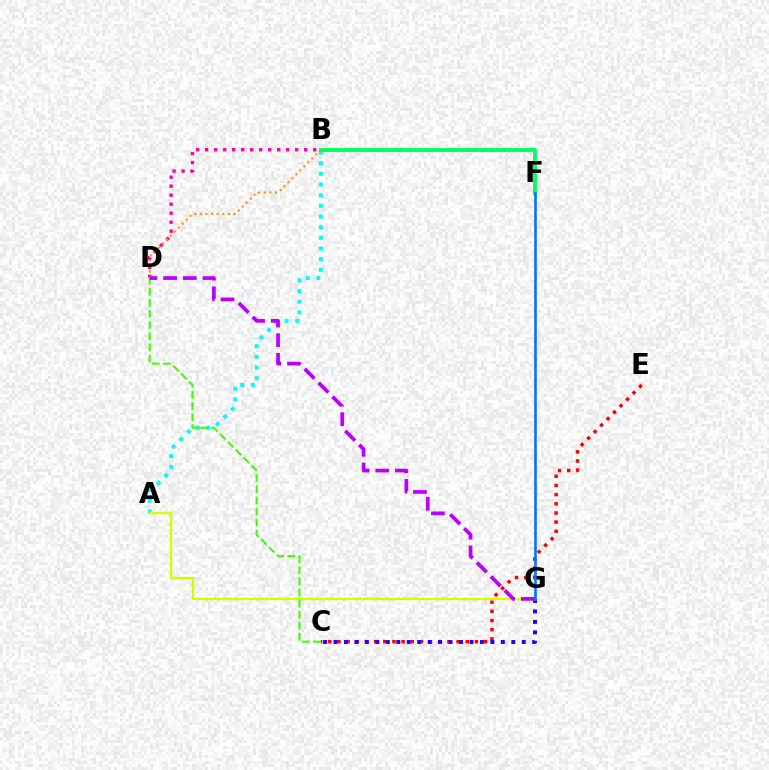{('B', 'D'): [{'color': '#ff00ac', 'line_style': 'dotted', 'thickness': 2.45}, {'color': '#ff9400', 'line_style': 'dotted', 'thickness': 1.52}], ('A', 'B'): [{'color': '#00fff6', 'line_style': 'dotted', 'thickness': 2.9}], ('C', 'E'): [{'color': '#ff0000', 'line_style': 'dotted', 'thickness': 2.49}], ('C', 'G'): [{'color': '#2500ff', 'line_style': 'dotted', 'thickness': 2.84}], ('A', 'G'): [{'color': '#d1ff00', 'line_style': 'solid', 'thickness': 1.69}], ('C', 'D'): [{'color': '#3dff00', 'line_style': 'dashed', 'thickness': 1.51}], ('B', 'F'): [{'color': '#00ff5c', 'line_style': 'solid', 'thickness': 2.79}], ('D', 'G'): [{'color': '#b900ff', 'line_style': 'dashed', 'thickness': 2.68}], ('F', 'G'): [{'color': '#0074ff', 'line_style': 'solid', 'thickness': 1.89}]}